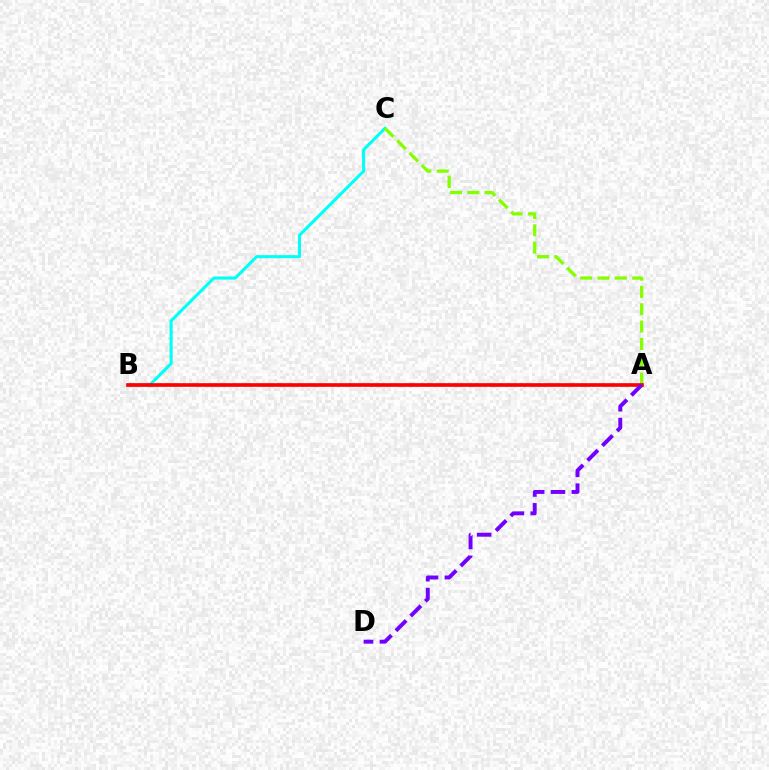{('B', 'C'): [{'color': '#00fff6', 'line_style': 'solid', 'thickness': 2.22}], ('A', 'C'): [{'color': '#84ff00', 'line_style': 'dashed', 'thickness': 2.36}], ('A', 'B'): [{'color': '#ff0000', 'line_style': 'solid', 'thickness': 2.64}], ('A', 'D'): [{'color': '#7200ff', 'line_style': 'dashed', 'thickness': 2.83}]}